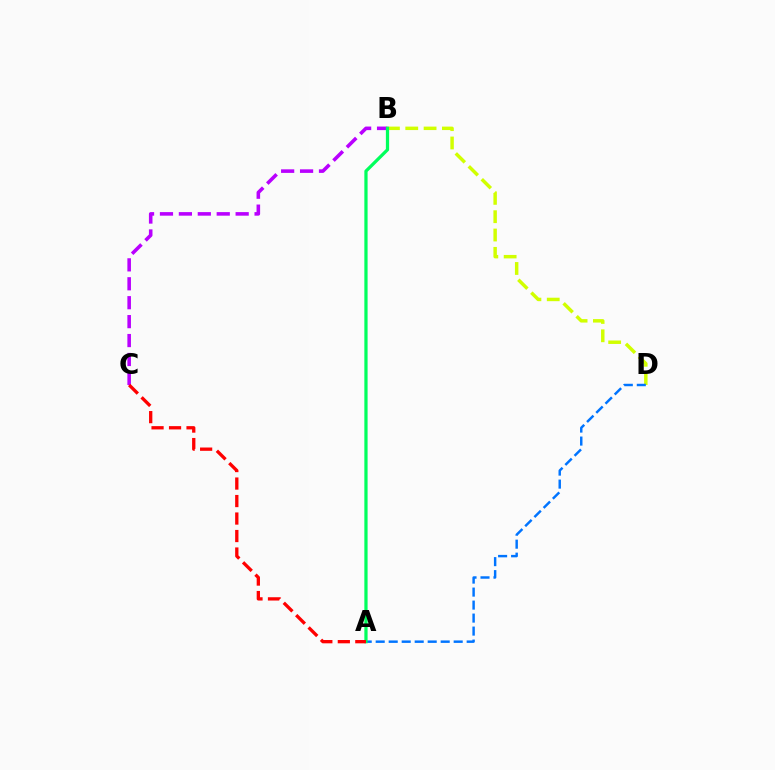{('B', 'D'): [{'color': '#d1ff00', 'line_style': 'dashed', 'thickness': 2.49}], ('A', 'D'): [{'color': '#0074ff', 'line_style': 'dashed', 'thickness': 1.77}], ('B', 'C'): [{'color': '#b900ff', 'line_style': 'dashed', 'thickness': 2.57}], ('A', 'B'): [{'color': '#00ff5c', 'line_style': 'solid', 'thickness': 2.33}], ('A', 'C'): [{'color': '#ff0000', 'line_style': 'dashed', 'thickness': 2.38}]}